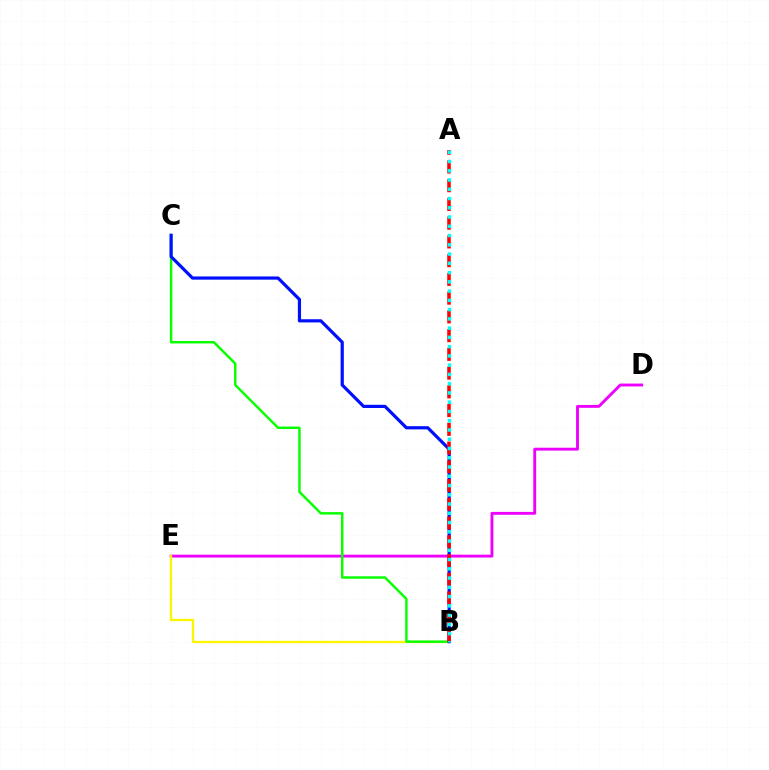{('D', 'E'): [{'color': '#ee00ff', 'line_style': 'solid', 'thickness': 2.07}], ('B', 'E'): [{'color': '#fcf500', 'line_style': 'solid', 'thickness': 1.66}], ('B', 'C'): [{'color': '#08ff00', 'line_style': 'solid', 'thickness': 1.77}, {'color': '#0010ff', 'line_style': 'solid', 'thickness': 2.3}], ('A', 'B'): [{'color': '#ff0000', 'line_style': 'dashed', 'thickness': 2.55}, {'color': '#00fff6', 'line_style': 'dotted', 'thickness': 2.52}]}